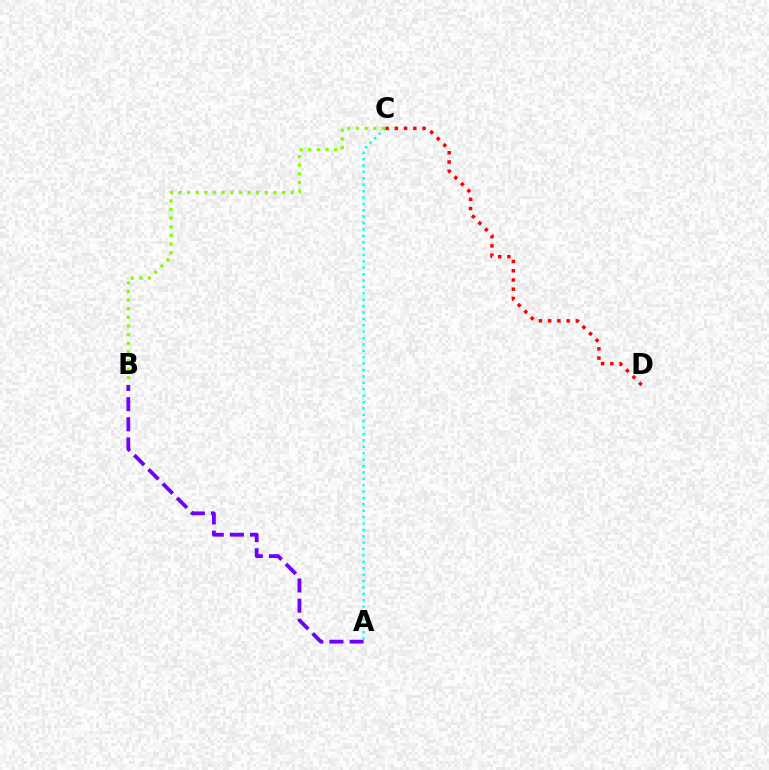{('A', 'B'): [{'color': '#7200ff', 'line_style': 'dashed', 'thickness': 2.74}], ('A', 'C'): [{'color': '#00fff6', 'line_style': 'dotted', 'thickness': 1.74}], ('B', 'C'): [{'color': '#84ff00', 'line_style': 'dotted', 'thickness': 2.34}], ('C', 'D'): [{'color': '#ff0000', 'line_style': 'dotted', 'thickness': 2.51}]}